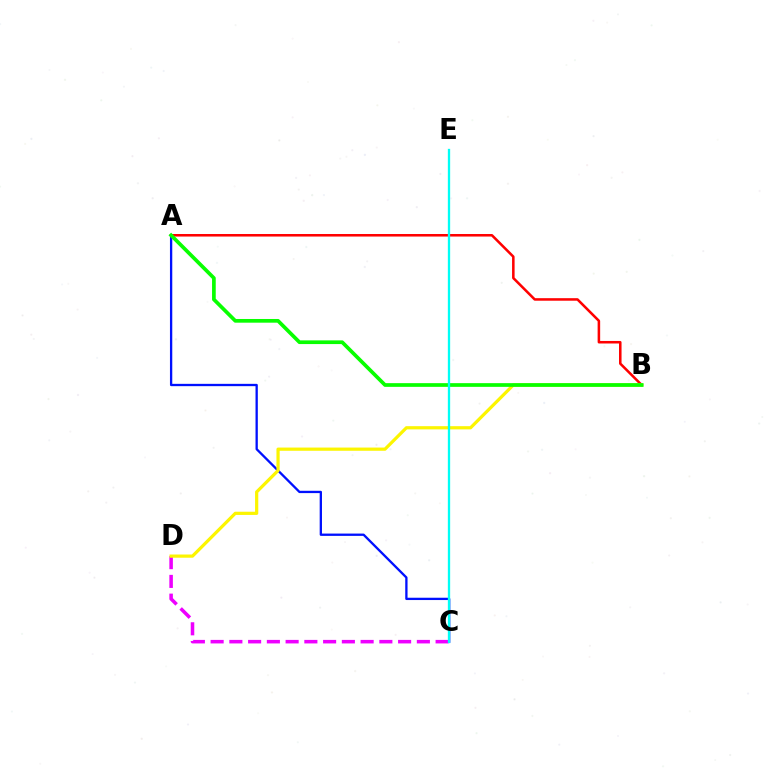{('C', 'D'): [{'color': '#ee00ff', 'line_style': 'dashed', 'thickness': 2.55}], ('A', 'B'): [{'color': '#ff0000', 'line_style': 'solid', 'thickness': 1.83}, {'color': '#08ff00', 'line_style': 'solid', 'thickness': 2.66}], ('A', 'C'): [{'color': '#0010ff', 'line_style': 'solid', 'thickness': 1.66}], ('B', 'D'): [{'color': '#fcf500', 'line_style': 'solid', 'thickness': 2.31}], ('C', 'E'): [{'color': '#00fff6', 'line_style': 'solid', 'thickness': 1.67}]}